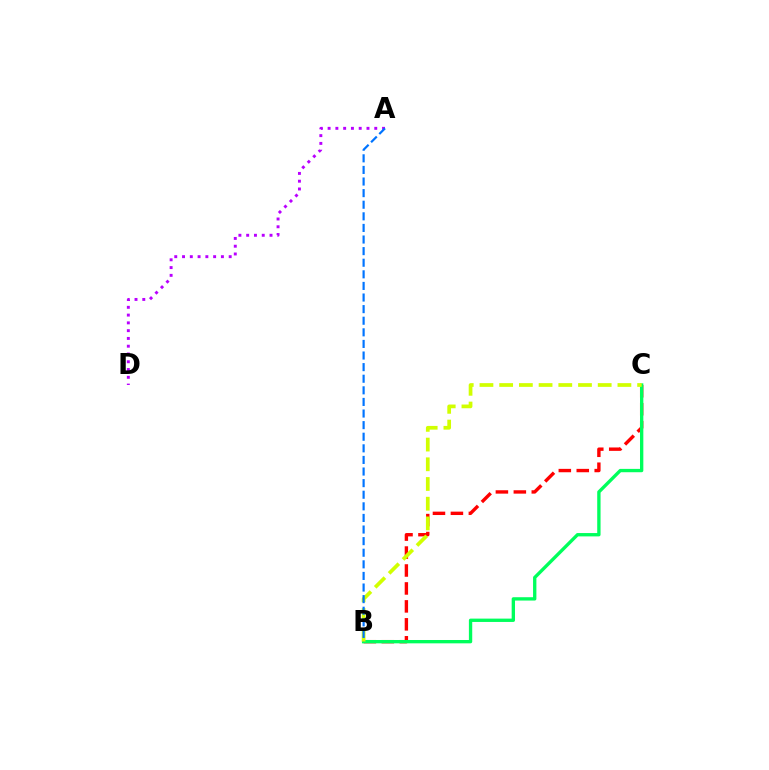{('B', 'C'): [{'color': '#ff0000', 'line_style': 'dashed', 'thickness': 2.44}, {'color': '#00ff5c', 'line_style': 'solid', 'thickness': 2.4}, {'color': '#d1ff00', 'line_style': 'dashed', 'thickness': 2.68}], ('A', 'D'): [{'color': '#b900ff', 'line_style': 'dotted', 'thickness': 2.11}], ('A', 'B'): [{'color': '#0074ff', 'line_style': 'dashed', 'thickness': 1.58}]}